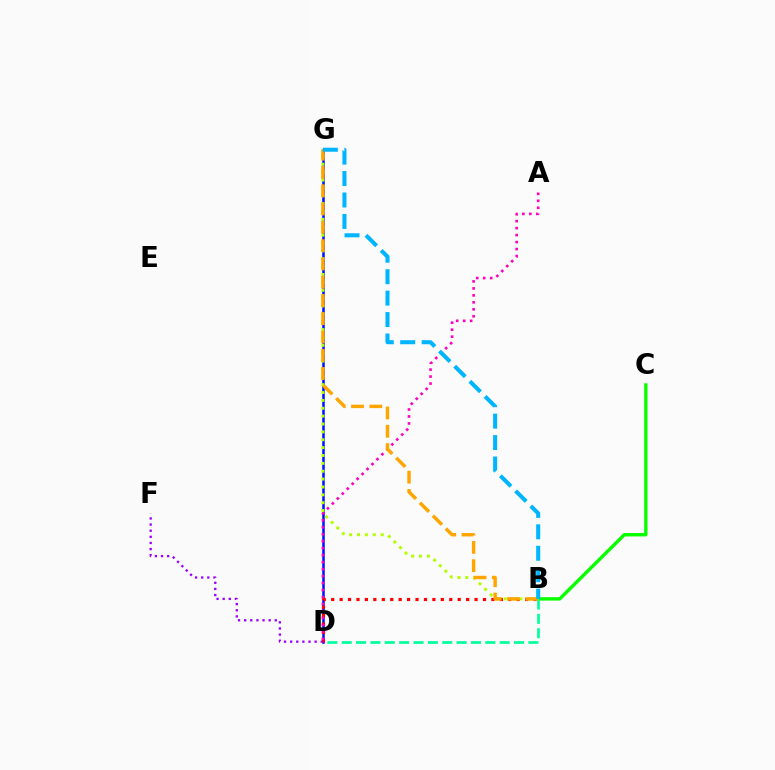{('D', 'G'): [{'color': '#0010ff', 'line_style': 'solid', 'thickness': 1.81}], ('B', 'D'): [{'color': '#ff0000', 'line_style': 'dotted', 'thickness': 2.29}, {'color': '#00ff9d', 'line_style': 'dashed', 'thickness': 1.95}], ('A', 'D'): [{'color': '#ff00bd', 'line_style': 'dotted', 'thickness': 1.9}], ('B', 'C'): [{'color': '#08ff00', 'line_style': 'solid', 'thickness': 2.45}], ('B', 'G'): [{'color': '#b3ff00', 'line_style': 'dotted', 'thickness': 2.14}, {'color': '#ffa500', 'line_style': 'dashed', 'thickness': 2.48}, {'color': '#00b5ff', 'line_style': 'dashed', 'thickness': 2.91}], ('D', 'F'): [{'color': '#9b00ff', 'line_style': 'dotted', 'thickness': 1.66}]}